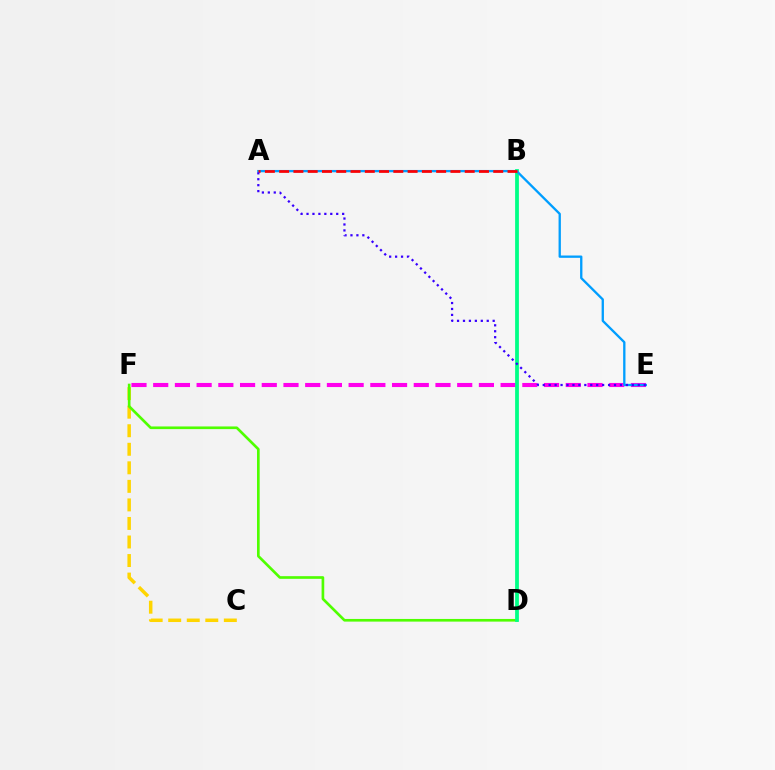{('E', 'F'): [{'color': '#ff00ed', 'line_style': 'dashed', 'thickness': 2.95}], ('C', 'F'): [{'color': '#ffd500', 'line_style': 'dashed', 'thickness': 2.52}], ('D', 'F'): [{'color': '#4fff00', 'line_style': 'solid', 'thickness': 1.92}], ('B', 'D'): [{'color': '#00ff86', 'line_style': 'solid', 'thickness': 2.72}], ('A', 'E'): [{'color': '#009eff', 'line_style': 'solid', 'thickness': 1.67}, {'color': '#3700ff', 'line_style': 'dotted', 'thickness': 1.61}], ('A', 'B'): [{'color': '#ff0000', 'line_style': 'dashed', 'thickness': 1.94}]}